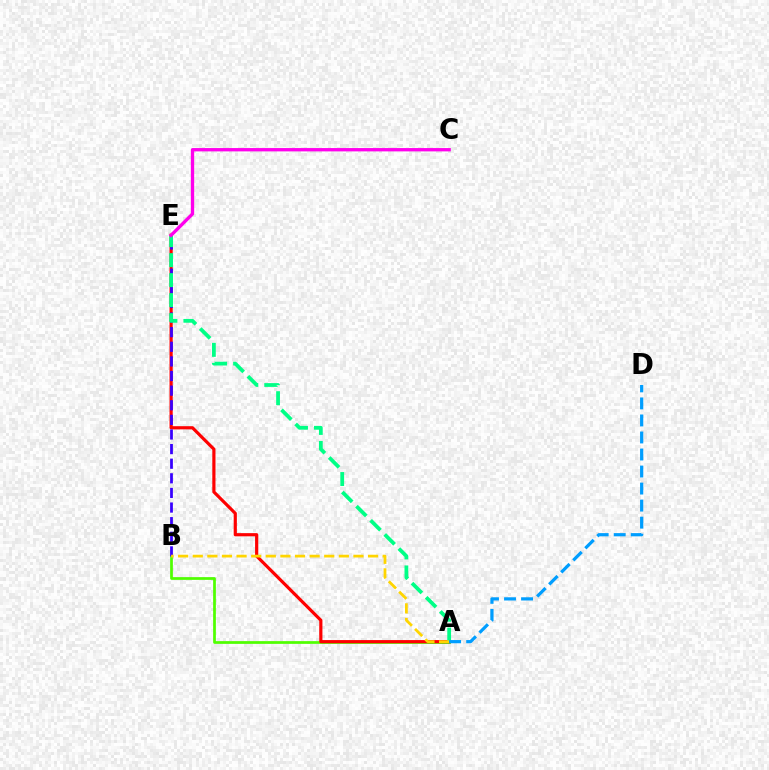{('A', 'B'): [{'color': '#4fff00', 'line_style': 'solid', 'thickness': 1.96}, {'color': '#ffd500', 'line_style': 'dashed', 'thickness': 1.98}], ('A', 'E'): [{'color': '#ff0000', 'line_style': 'solid', 'thickness': 2.29}, {'color': '#00ff86', 'line_style': 'dashed', 'thickness': 2.72}], ('B', 'E'): [{'color': '#3700ff', 'line_style': 'dashed', 'thickness': 1.99}], ('A', 'D'): [{'color': '#009eff', 'line_style': 'dashed', 'thickness': 2.31}], ('C', 'E'): [{'color': '#ff00ed', 'line_style': 'solid', 'thickness': 2.39}]}